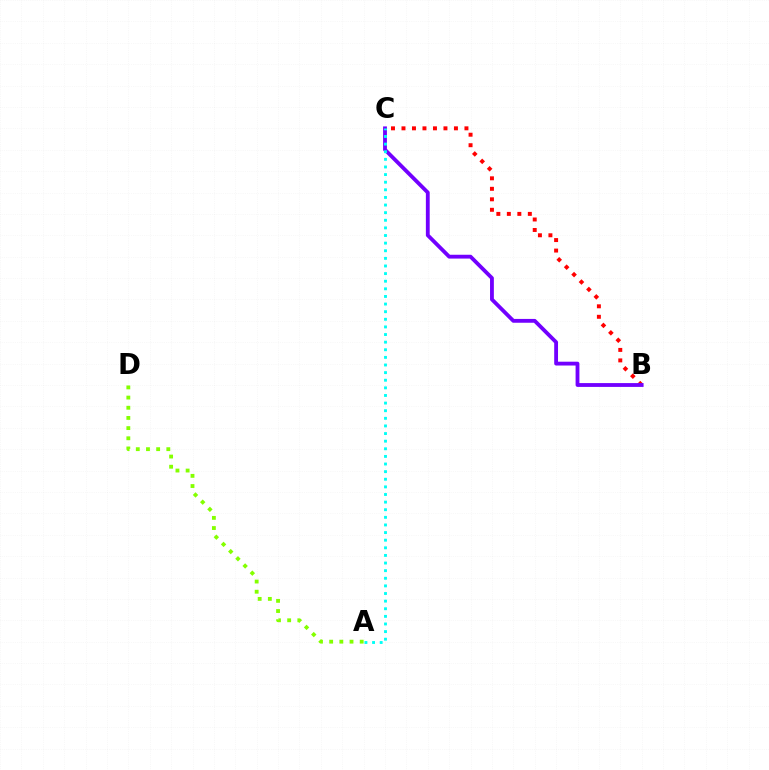{('B', 'C'): [{'color': '#ff0000', 'line_style': 'dotted', 'thickness': 2.85}, {'color': '#7200ff', 'line_style': 'solid', 'thickness': 2.75}], ('A', 'D'): [{'color': '#84ff00', 'line_style': 'dotted', 'thickness': 2.76}], ('A', 'C'): [{'color': '#00fff6', 'line_style': 'dotted', 'thickness': 2.07}]}